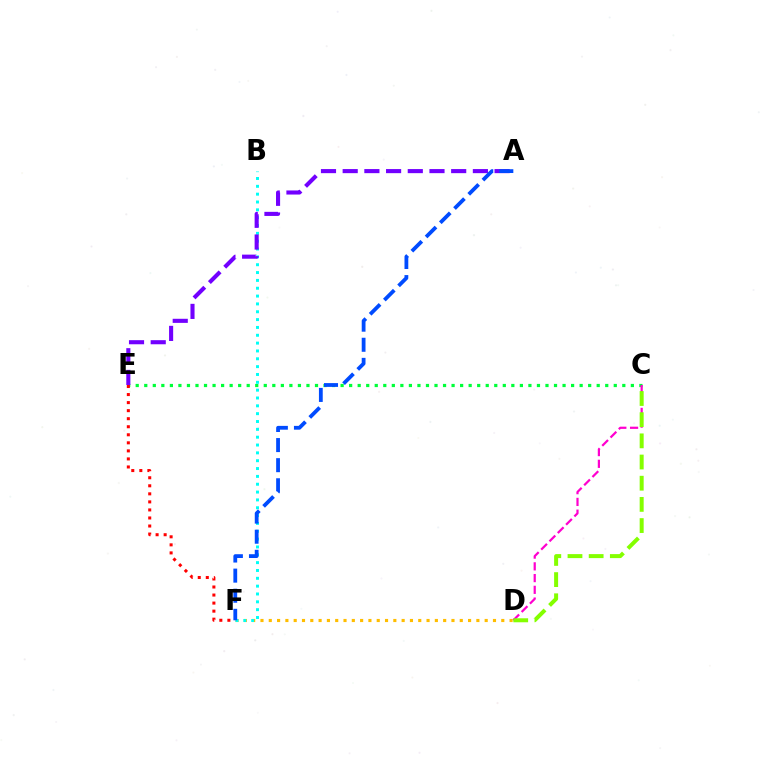{('C', 'E'): [{'color': '#00ff39', 'line_style': 'dotted', 'thickness': 2.32}], ('D', 'F'): [{'color': '#ffbd00', 'line_style': 'dotted', 'thickness': 2.26}], ('B', 'F'): [{'color': '#00fff6', 'line_style': 'dotted', 'thickness': 2.13}], ('C', 'D'): [{'color': '#ff00cf', 'line_style': 'dashed', 'thickness': 1.59}, {'color': '#84ff00', 'line_style': 'dashed', 'thickness': 2.88}], ('E', 'F'): [{'color': '#ff0000', 'line_style': 'dotted', 'thickness': 2.19}], ('A', 'E'): [{'color': '#7200ff', 'line_style': 'dashed', 'thickness': 2.95}], ('A', 'F'): [{'color': '#004bff', 'line_style': 'dashed', 'thickness': 2.73}]}